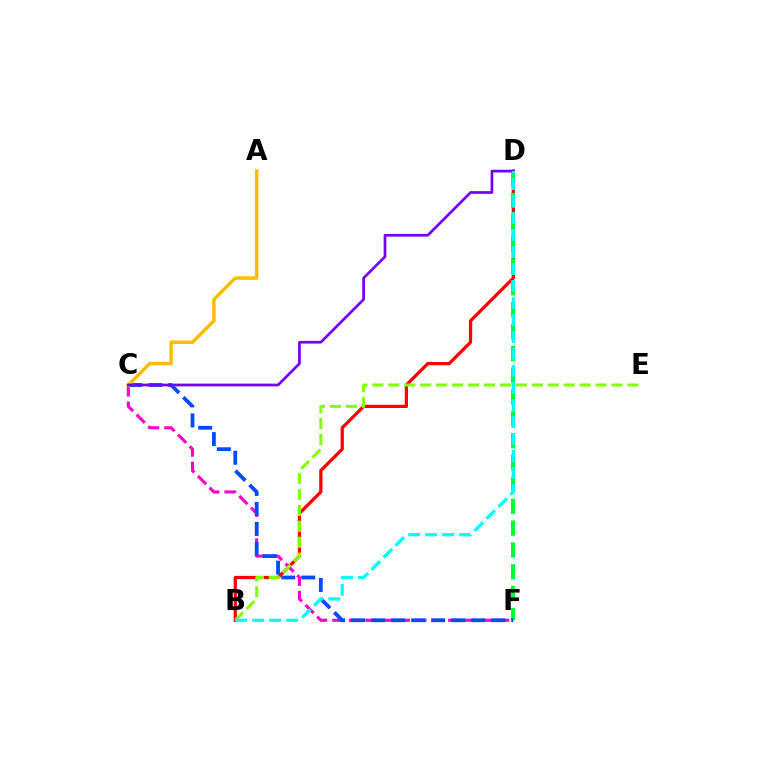{('B', 'D'): [{'color': '#ff0000', 'line_style': 'solid', 'thickness': 2.33}, {'color': '#00fff6', 'line_style': 'dashed', 'thickness': 2.31}], ('C', 'F'): [{'color': '#ff00cf', 'line_style': 'dashed', 'thickness': 2.25}, {'color': '#004bff', 'line_style': 'dashed', 'thickness': 2.72}], ('D', 'F'): [{'color': '#00ff39', 'line_style': 'dashed', 'thickness': 2.97}], ('B', 'E'): [{'color': '#84ff00', 'line_style': 'dashed', 'thickness': 2.17}], ('A', 'C'): [{'color': '#ffbd00', 'line_style': 'solid', 'thickness': 2.5}], ('C', 'D'): [{'color': '#7200ff', 'line_style': 'solid', 'thickness': 1.95}]}